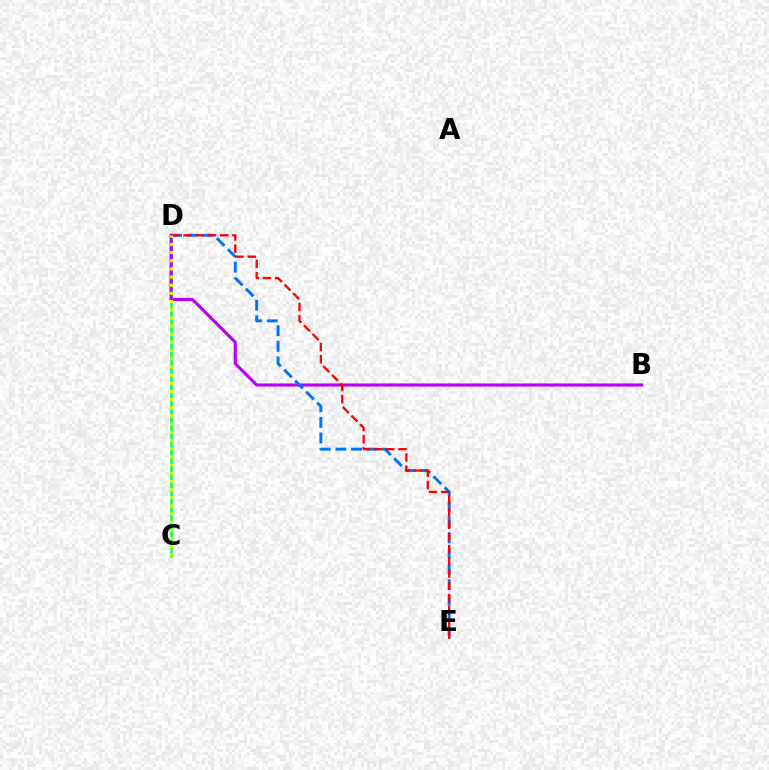{('C', 'D'): [{'color': '#00ff5c', 'line_style': 'solid', 'thickness': 1.81}, {'color': '#d1ff00', 'line_style': 'dotted', 'thickness': 2.22}], ('B', 'D'): [{'color': '#b900ff', 'line_style': 'solid', 'thickness': 2.25}], ('D', 'E'): [{'color': '#0074ff', 'line_style': 'dashed', 'thickness': 2.12}, {'color': '#ff0000', 'line_style': 'dashed', 'thickness': 1.66}]}